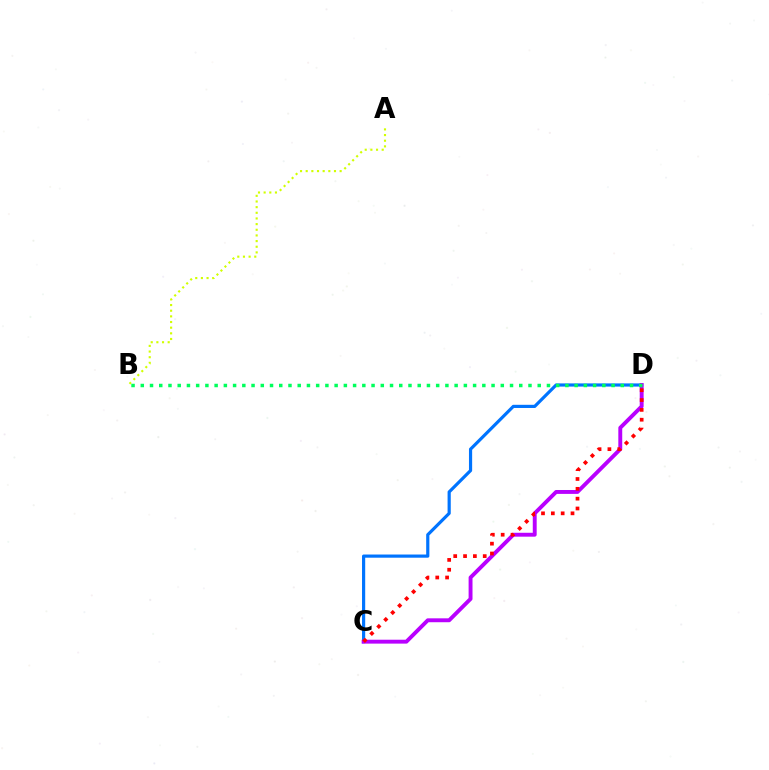{('C', 'D'): [{'color': '#0074ff', 'line_style': 'solid', 'thickness': 2.29}, {'color': '#b900ff', 'line_style': 'solid', 'thickness': 2.81}, {'color': '#ff0000', 'line_style': 'dotted', 'thickness': 2.67}], ('A', 'B'): [{'color': '#d1ff00', 'line_style': 'dotted', 'thickness': 1.54}], ('B', 'D'): [{'color': '#00ff5c', 'line_style': 'dotted', 'thickness': 2.51}]}